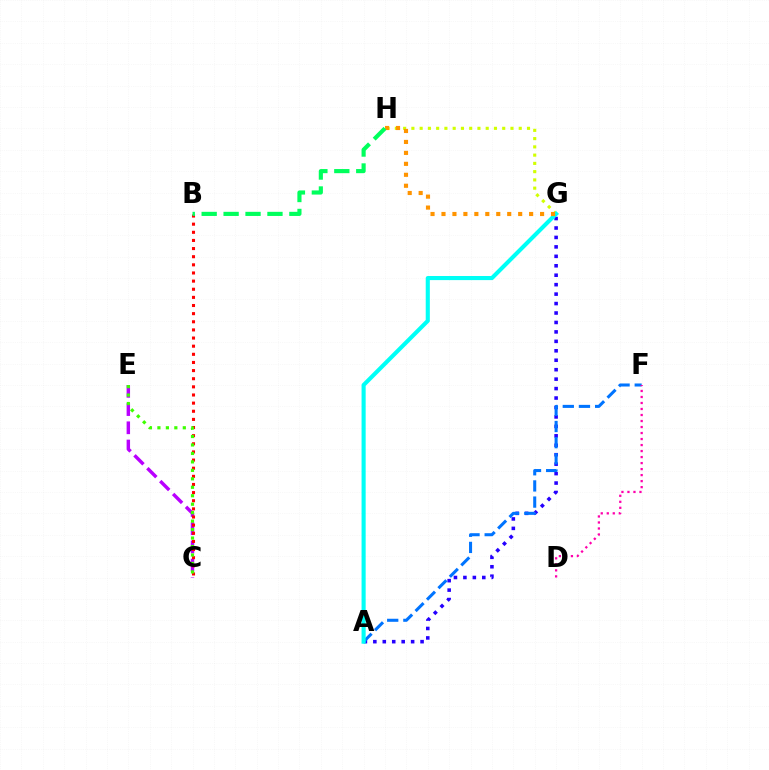{('C', 'E'): [{'color': '#b900ff', 'line_style': 'dashed', 'thickness': 2.47}, {'color': '#3dff00', 'line_style': 'dotted', 'thickness': 2.3}], ('A', 'G'): [{'color': '#2500ff', 'line_style': 'dotted', 'thickness': 2.57}, {'color': '#00fff6', 'line_style': 'solid', 'thickness': 2.95}], ('A', 'F'): [{'color': '#0074ff', 'line_style': 'dashed', 'thickness': 2.2}], ('G', 'H'): [{'color': '#d1ff00', 'line_style': 'dotted', 'thickness': 2.24}, {'color': '#ff9400', 'line_style': 'dotted', 'thickness': 2.98}], ('B', 'C'): [{'color': '#ff0000', 'line_style': 'dotted', 'thickness': 2.21}], ('D', 'F'): [{'color': '#ff00ac', 'line_style': 'dotted', 'thickness': 1.63}], ('B', 'H'): [{'color': '#00ff5c', 'line_style': 'dashed', 'thickness': 2.98}]}